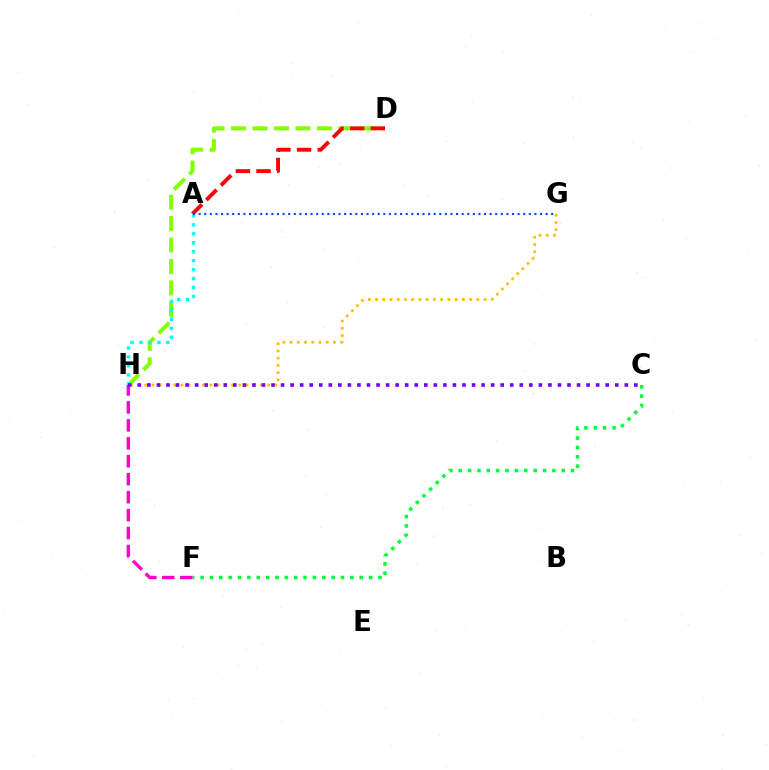{('D', 'H'): [{'color': '#84ff00', 'line_style': 'dashed', 'thickness': 2.91}], ('G', 'H'): [{'color': '#ffbd00', 'line_style': 'dotted', 'thickness': 1.97}], ('A', 'H'): [{'color': '#00fff6', 'line_style': 'dotted', 'thickness': 2.43}], ('C', 'F'): [{'color': '#00ff39', 'line_style': 'dotted', 'thickness': 2.54}], ('A', 'D'): [{'color': '#ff0000', 'line_style': 'dashed', 'thickness': 2.8}], ('F', 'H'): [{'color': '#ff00cf', 'line_style': 'dashed', 'thickness': 2.44}], ('A', 'G'): [{'color': '#004bff', 'line_style': 'dotted', 'thickness': 1.52}], ('C', 'H'): [{'color': '#7200ff', 'line_style': 'dotted', 'thickness': 2.59}]}